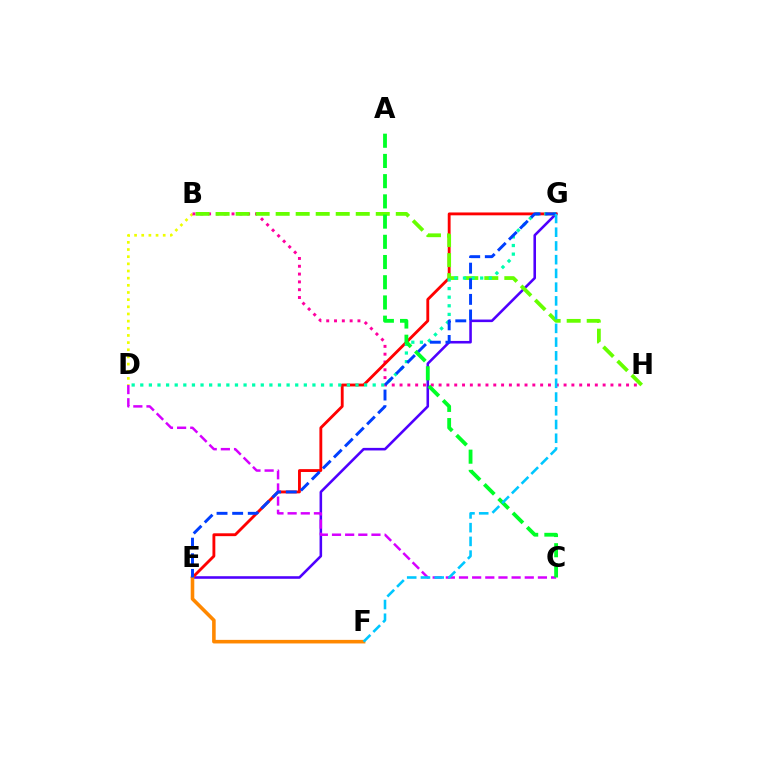{('B', 'D'): [{'color': '#eeff00', 'line_style': 'dotted', 'thickness': 1.95}], ('E', 'G'): [{'color': '#4f00ff', 'line_style': 'solid', 'thickness': 1.86}, {'color': '#ff0000', 'line_style': 'solid', 'thickness': 2.05}, {'color': '#003fff', 'line_style': 'dashed', 'thickness': 2.12}], ('B', 'H'): [{'color': '#ff00a0', 'line_style': 'dotted', 'thickness': 2.12}, {'color': '#66ff00', 'line_style': 'dashed', 'thickness': 2.72}], ('E', 'F'): [{'color': '#ff8800', 'line_style': 'solid', 'thickness': 2.57}], ('C', 'D'): [{'color': '#d600ff', 'line_style': 'dashed', 'thickness': 1.79}], ('D', 'G'): [{'color': '#00ffaf', 'line_style': 'dotted', 'thickness': 2.34}], ('A', 'C'): [{'color': '#00ff27', 'line_style': 'dashed', 'thickness': 2.75}], ('F', 'G'): [{'color': '#00c7ff', 'line_style': 'dashed', 'thickness': 1.87}]}